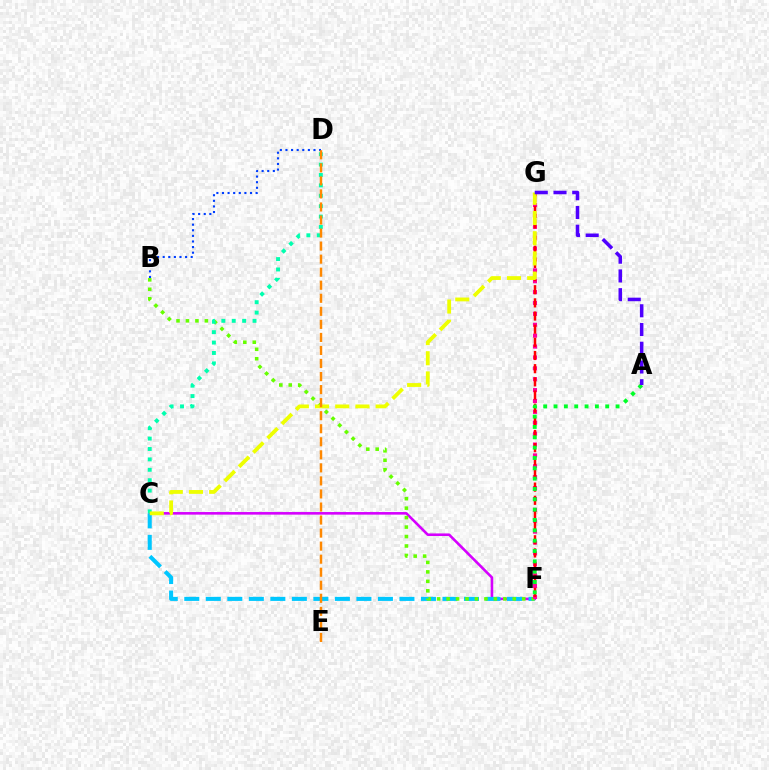{('C', 'F'): [{'color': '#d600ff', 'line_style': 'solid', 'thickness': 1.86}, {'color': '#00c7ff', 'line_style': 'dashed', 'thickness': 2.92}], ('B', 'F'): [{'color': '#66ff00', 'line_style': 'dotted', 'thickness': 2.57}], ('B', 'D'): [{'color': '#003fff', 'line_style': 'dotted', 'thickness': 1.52}], ('F', 'G'): [{'color': '#ff00a0', 'line_style': 'dotted', 'thickness': 2.96}, {'color': '#ff0000', 'line_style': 'dashed', 'thickness': 1.79}], ('C', 'D'): [{'color': '#00ffaf', 'line_style': 'dotted', 'thickness': 2.82}], ('C', 'G'): [{'color': '#eeff00', 'line_style': 'dashed', 'thickness': 2.74}], ('D', 'E'): [{'color': '#ff8800', 'line_style': 'dashed', 'thickness': 1.77}], ('A', 'F'): [{'color': '#00ff27', 'line_style': 'dotted', 'thickness': 2.81}], ('A', 'G'): [{'color': '#4f00ff', 'line_style': 'dashed', 'thickness': 2.55}]}